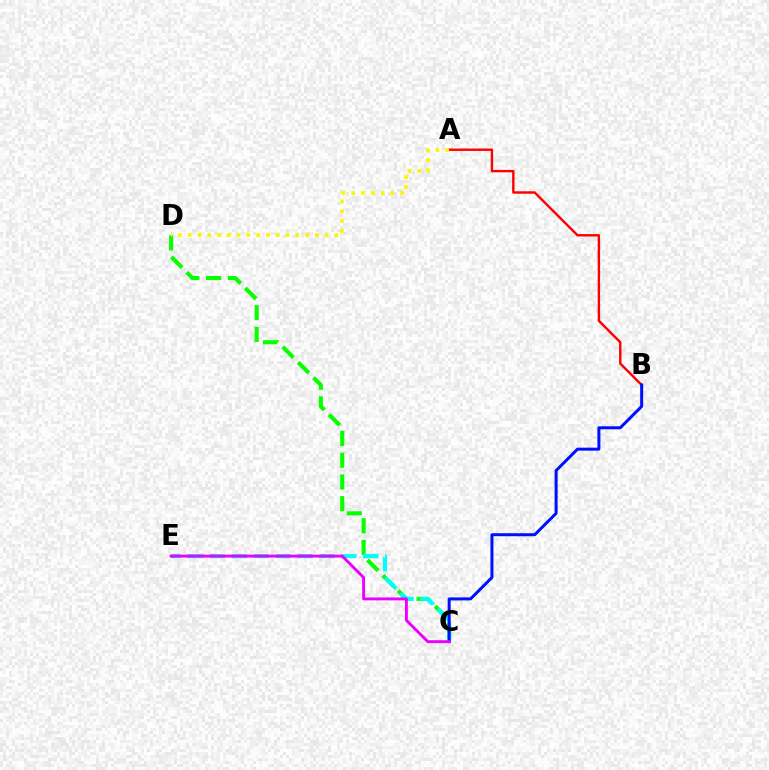{('C', 'D'): [{'color': '#08ff00', 'line_style': 'dashed', 'thickness': 2.95}], ('C', 'E'): [{'color': '#00fff6', 'line_style': 'dashed', 'thickness': 2.97}, {'color': '#ee00ff', 'line_style': 'solid', 'thickness': 2.1}], ('A', 'B'): [{'color': '#ff0000', 'line_style': 'solid', 'thickness': 1.74}], ('B', 'C'): [{'color': '#0010ff', 'line_style': 'solid', 'thickness': 2.16}], ('A', 'D'): [{'color': '#fcf500', 'line_style': 'dotted', 'thickness': 2.66}]}